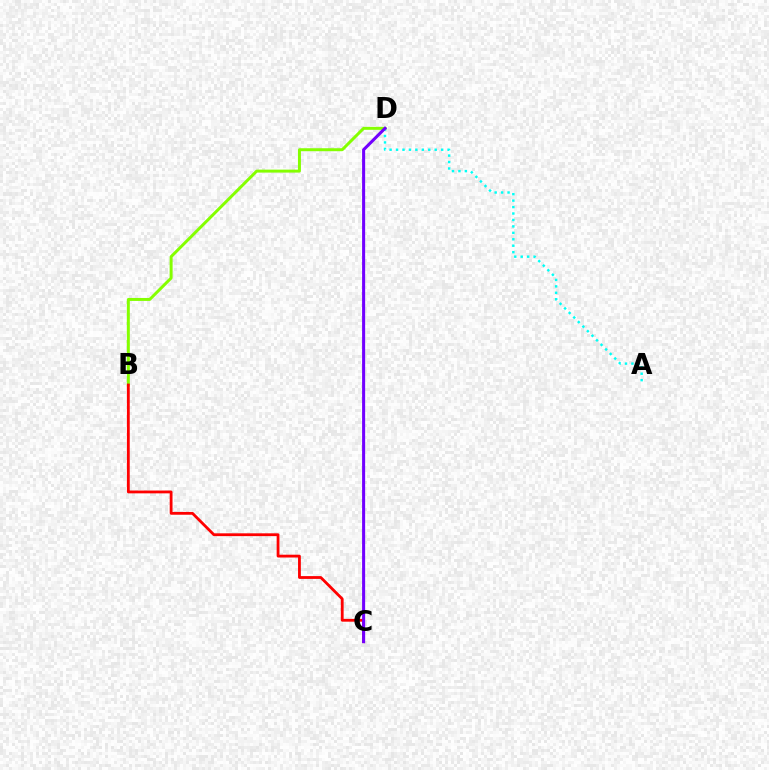{('B', 'D'): [{'color': '#84ff00', 'line_style': 'solid', 'thickness': 2.14}], ('A', 'D'): [{'color': '#00fff6', 'line_style': 'dotted', 'thickness': 1.75}], ('B', 'C'): [{'color': '#ff0000', 'line_style': 'solid', 'thickness': 2.02}], ('C', 'D'): [{'color': '#7200ff', 'line_style': 'solid', 'thickness': 2.2}]}